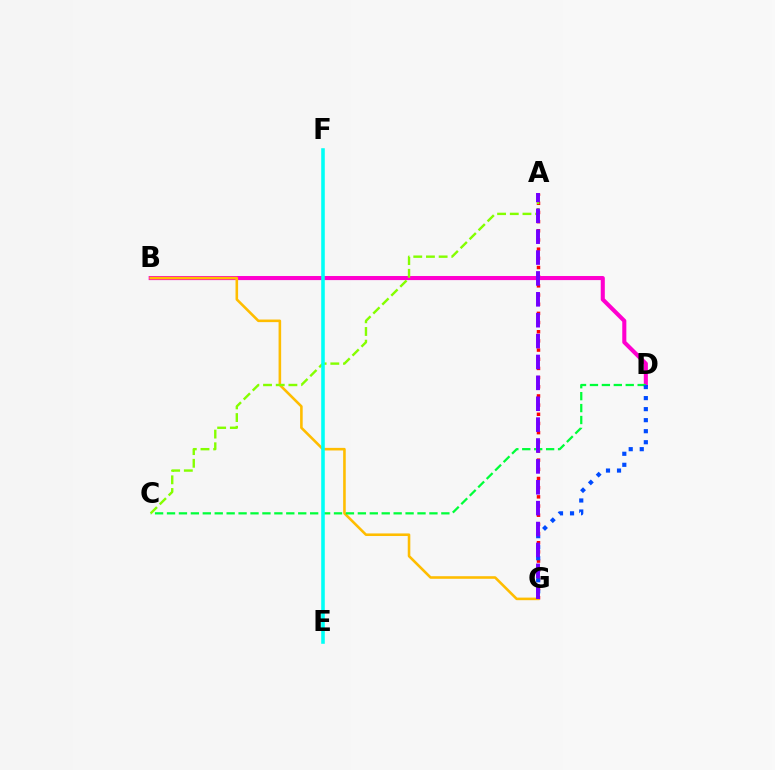{('A', 'G'): [{'color': '#ff0000', 'line_style': 'dotted', 'thickness': 2.49}, {'color': '#7200ff', 'line_style': 'dashed', 'thickness': 2.84}], ('B', 'D'): [{'color': '#ff00cf', 'line_style': 'solid', 'thickness': 2.94}], ('B', 'G'): [{'color': '#ffbd00', 'line_style': 'solid', 'thickness': 1.86}], ('C', 'D'): [{'color': '#00ff39', 'line_style': 'dashed', 'thickness': 1.62}], ('A', 'C'): [{'color': '#84ff00', 'line_style': 'dashed', 'thickness': 1.72}], ('D', 'G'): [{'color': '#004bff', 'line_style': 'dotted', 'thickness': 3.0}], ('E', 'F'): [{'color': '#00fff6', 'line_style': 'solid', 'thickness': 2.58}]}